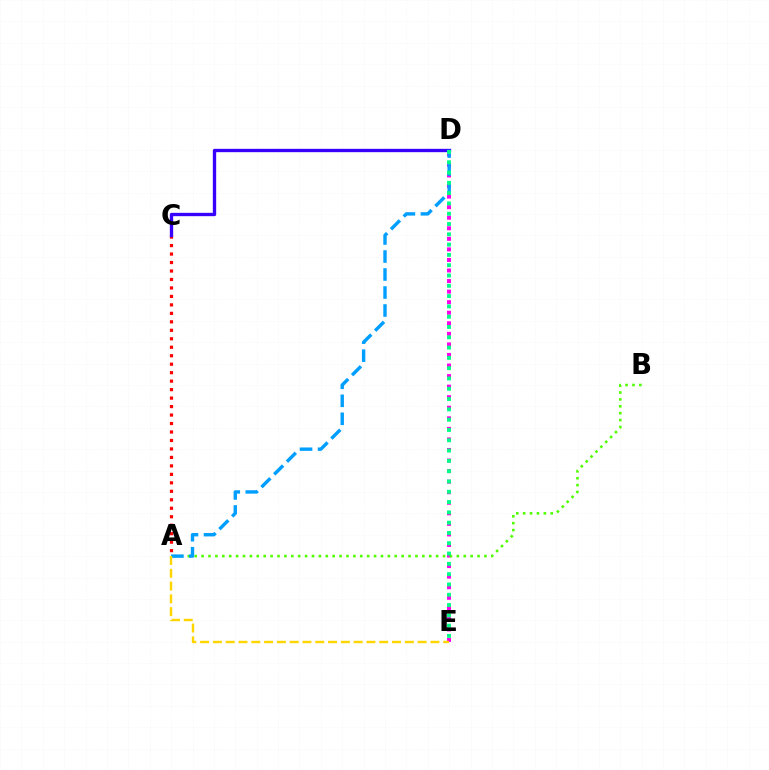{('A', 'C'): [{'color': '#ff0000', 'line_style': 'dotted', 'thickness': 2.3}], ('D', 'E'): [{'color': '#ff00ed', 'line_style': 'dotted', 'thickness': 2.87}, {'color': '#00ff86', 'line_style': 'dotted', 'thickness': 2.8}], ('A', 'B'): [{'color': '#4fff00', 'line_style': 'dotted', 'thickness': 1.87}], ('C', 'D'): [{'color': '#3700ff', 'line_style': 'solid', 'thickness': 2.41}], ('A', 'D'): [{'color': '#009eff', 'line_style': 'dashed', 'thickness': 2.45}], ('A', 'E'): [{'color': '#ffd500', 'line_style': 'dashed', 'thickness': 1.74}]}